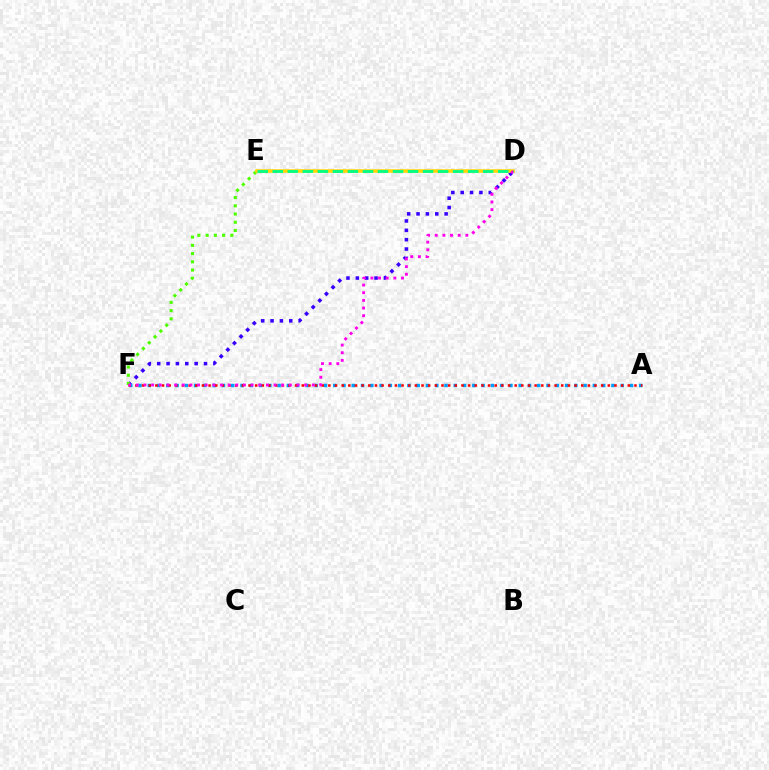{('D', 'F'): [{'color': '#3700ff', 'line_style': 'dotted', 'thickness': 2.54}, {'color': '#ff00ed', 'line_style': 'dotted', 'thickness': 2.08}], ('A', 'F'): [{'color': '#009eff', 'line_style': 'dotted', 'thickness': 2.52}, {'color': '#ff0000', 'line_style': 'dotted', 'thickness': 1.81}], ('E', 'F'): [{'color': '#4fff00', 'line_style': 'dotted', 'thickness': 2.24}], ('D', 'E'): [{'color': '#ffd500', 'line_style': 'solid', 'thickness': 2.52}, {'color': '#00ff86', 'line_style': 'dashed', 'thickness': 2.04}]}